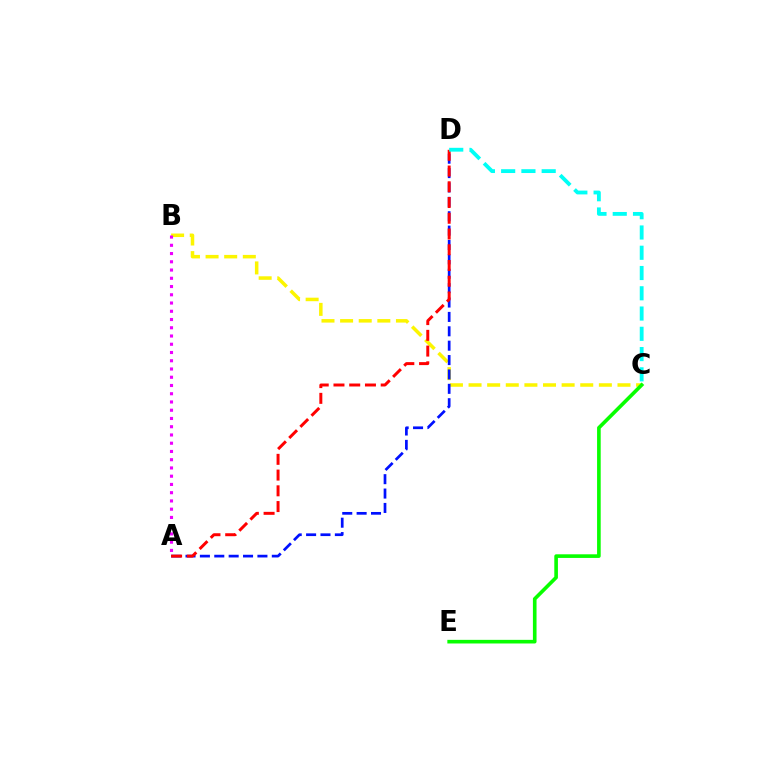{('B', 'C'): [{'color': '#fcf500', 'line_style': 'dashed', 'thickness': 2.53}], ('A', 'D'): [{'color': '#0010ff', 'line_style': 'dashed', 'thickness': 1.95}, {'color': '#ff0000', 'line_style': 'dashed', 'thickness': 2.14}], ('A', 'B'): [{'color': '#ee00ff', 'line_style': 'dotted', 'thickness': 2.24}], ('C', 'E'): [{'color': '#08ff00', 'line_style': 'solid', 'thickness': 2.61}], ('C', 'D'): [{'color': '#00fff6', 'line_style': 'dashed', 'thickness': 2.75}]}